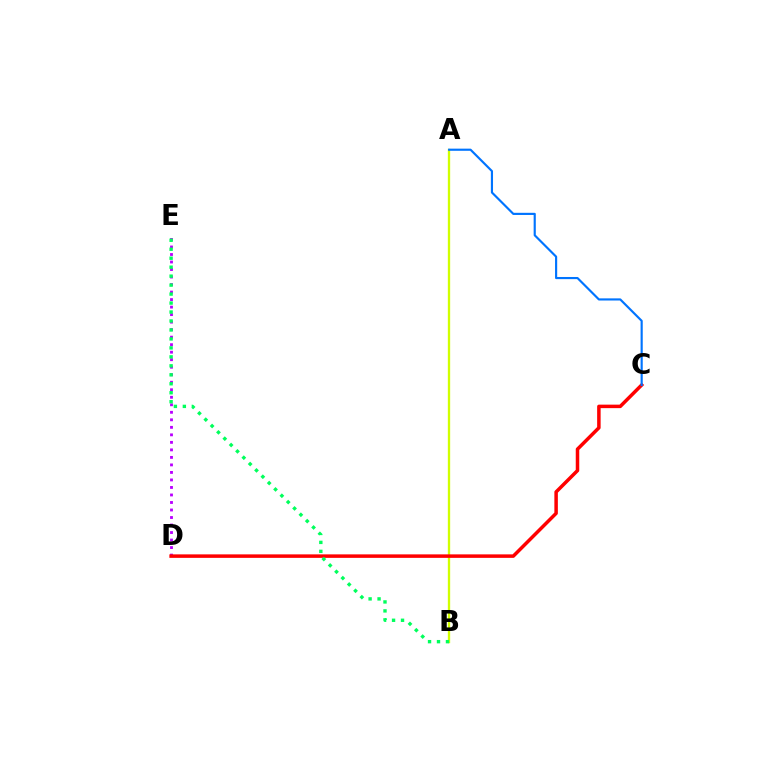{('A', 'B'): [{'color': '#d1ff00', 'line_style': 'solid', 'thickness': 1.67}], ('D', 'E'): [{'color': '#b900ff', 'line_style': 'dotted', 'thickness': 2.04}], ('C', 'D'): [{'color': '#ff0000', 'line_style': 'solid', 'thickness': 2.52}], ('A', 'C'): [{'color': '#0074ff', 'line_style': 'solid', 'thickness': 1.55}], ('B', 'E'): [{'color': '#00ff5c', 'line_style': 'dotted', 'thickness': 2.44}]}